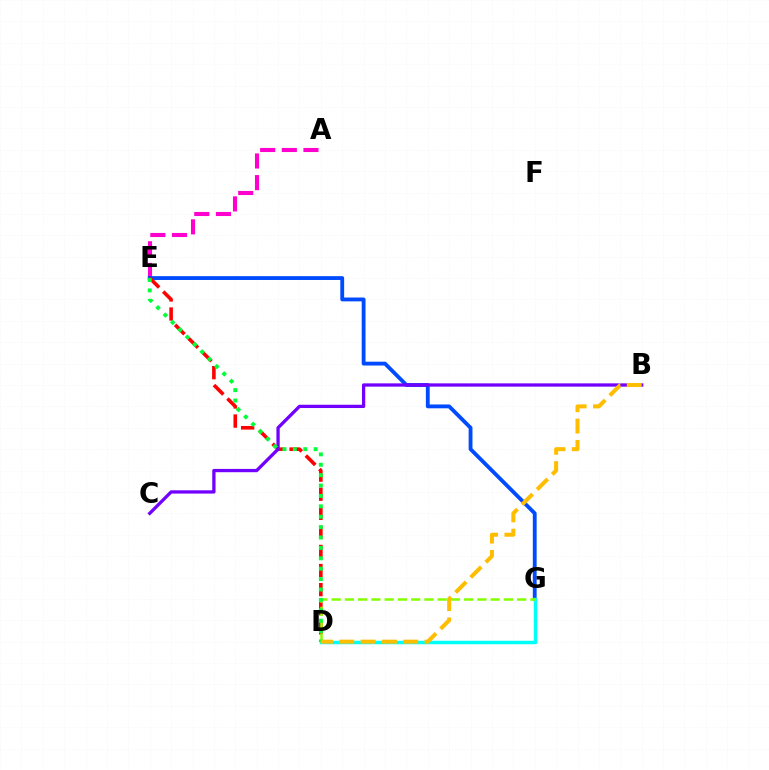{('A', 'E'): [{'color': '#ff00cf', 'line_style': 'dashed', 'thickness': 2.94}], ('E', 'G'): [{'color': '#004bff', 'line_style': 'solid', 'thickness': 2.76}], ('D', 'G'): [{'color': '#00fff6', 'line_style': 'solid', 'thickness': 2.5}, {'color': '#84ff00', 'line_style': 'dashed', 'thickness': 1.8}], ('D', 'E'): [{'color': '#ff0000', 'line_style': 'dashed', 'thickness': 2.59}, {'color': '#00ff39', 'line_style': 'dotted', 'thickness': 2.82}], ('B', 'C'): [{'color': '#7200ff', 'line_style': 'solid', 'thickness': 2.37}], ('B', 'D'): [{'color': '#ffbd00', 'line_style': 'dashed', 'thickness': 2.9}]}